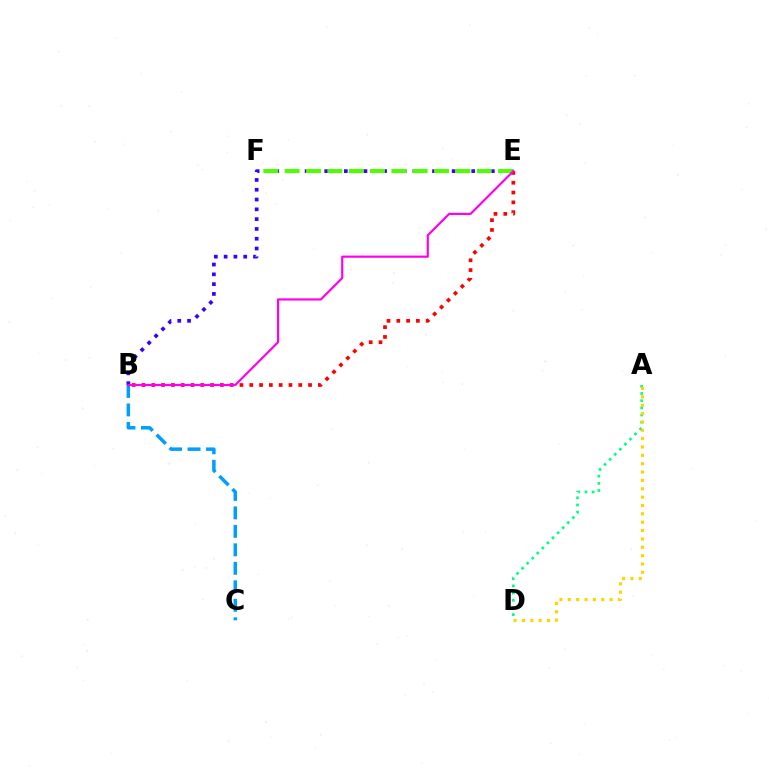{('A', 'D'): [{'color': '#00ff86', 'line_style': 'dotted', 'thickness': 1.95}, {'color': '#ffd500', 'line_style': 'dotted', 'thickness': 2.27}], ('B', 'E'): [{'color': '#3700ff', 'line_style': 'dotted', 'thickness': 2.66}, {'color': '#ff0000', 'line_style': 'dotted', 'thickness': 2.66}, {'color': '#ff00ed', 'line_style': 'solid', 'thickness': 1.57}], ('B', 'C'): [{'color': '#009eff', 'line_style': 'dashed', 'thickness': 2.51}], ('E', 'F'): [{'color': '#4fff00', 'line_style': 'dashed', 'thickness': 2.9}]}